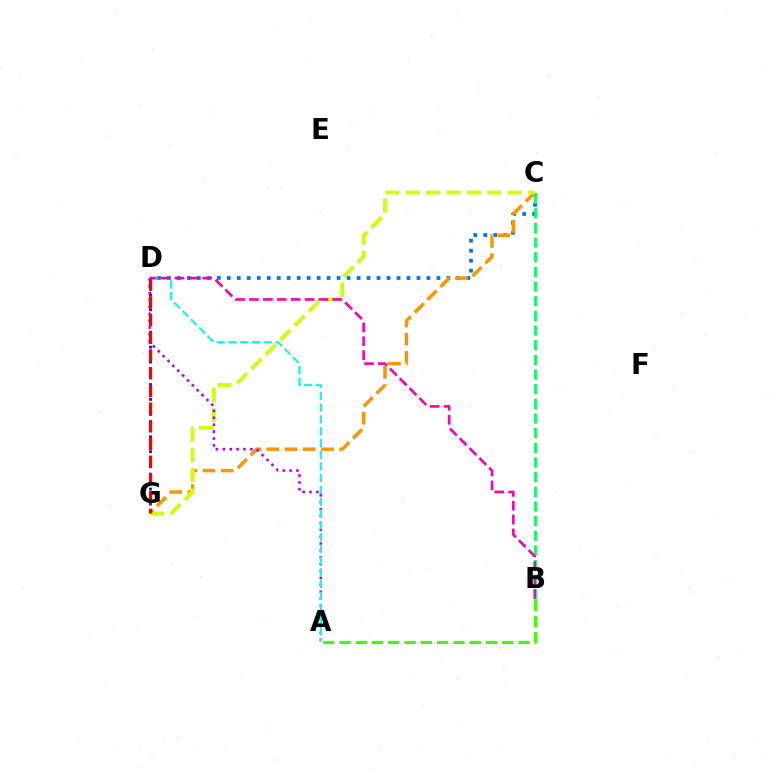{('C', 'D'): [{'color': '#0074ff', 'line_style': 'dotted', 'thickness': 2.71}], ('C', 'G'): [{'color': '#ff9400', 'line_style': 'dashed', 'thickness': 2.47}, {'color': '#d1ff00', 'line_style': 'dashed', 'thickness': 2.77}], ('B', 'C'): [{'color': '#00ff5c', 'line_style': 'dashed', 'thickness': 1.99}], ('D', 'G'): [{'color': '#2500ff', 'line_style': 'dotted', 'thickness': 2.03}, {'color': '#ff0000', 'line_style': 'dashed', 'thickness': 2.41}], ('A', 'D'): [{'color': '#b900ff', 'line_style': 'dotted', 'thickness': 1.87}, {'color': '#00fff6', 'line_style': 'dashed', 'thickness': 1.6}], ('A', 'B'): [{'color': '#3dff00', 'line_style': 'dashed', 'thickness': 2.21}], ('B', 'D'): [{'color': '#ff00ac', 'line_style': 'dashed', 'thickness': 1.89}]}